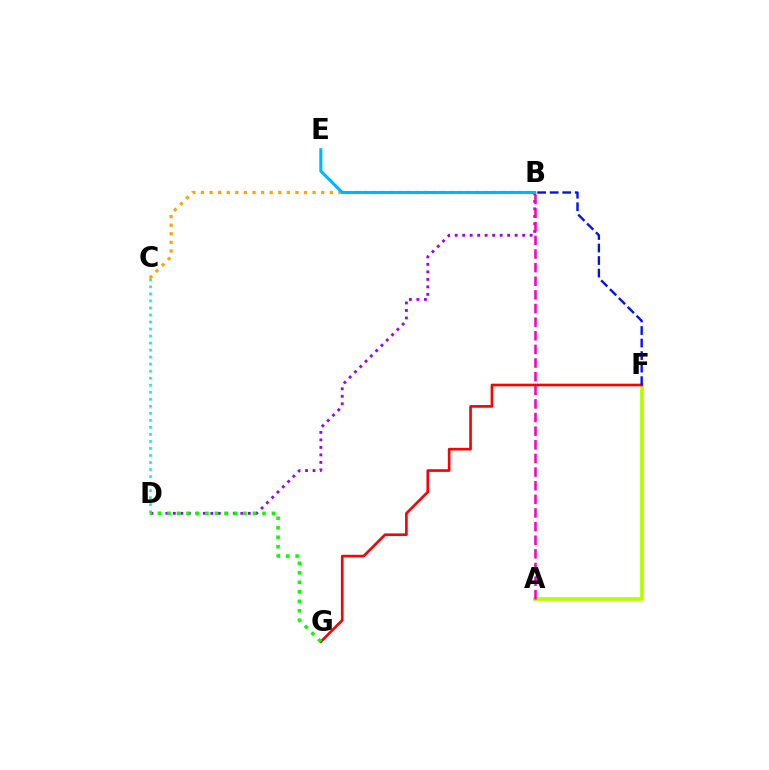{('C', 'D'): [{'color': '#00ff9d', 'line_style': 'dotted', 'thickness': 1.91}], ('B', 'D'): [{'color': '#9b00ff', 'line_style': 'dotted', 'thickness': 2.04}], ('A', 'F'): [{'color': '#b3ff00', 'line_style': 'solid', 'thickness': 2.69}], ('A', 'B'): [{'color': '#ff00bd', 'line_style': 'dashed', 'thickness': 1.85}], ('F', 'G'): [{'color': '#ff0000', 'line_style': 'solid', 'thickness': 1.91}], ('B', 'C'): [{'color': '#ffa500', 'line_style': 'dotted', 'thickness': 2.33}], ('B', 'E'): [{'color': '#00b5ff', 'line_style': 'solid', 'thickness': 2.21}], ('D', 'G'): [{'color': '#08ff00', 'line_style': 'dotted', 'thickness': 2.58}], ('B', 'F'): [{'color': '#0010ff', 'line_style': 'dashed', 'thickness': 1.7}]}